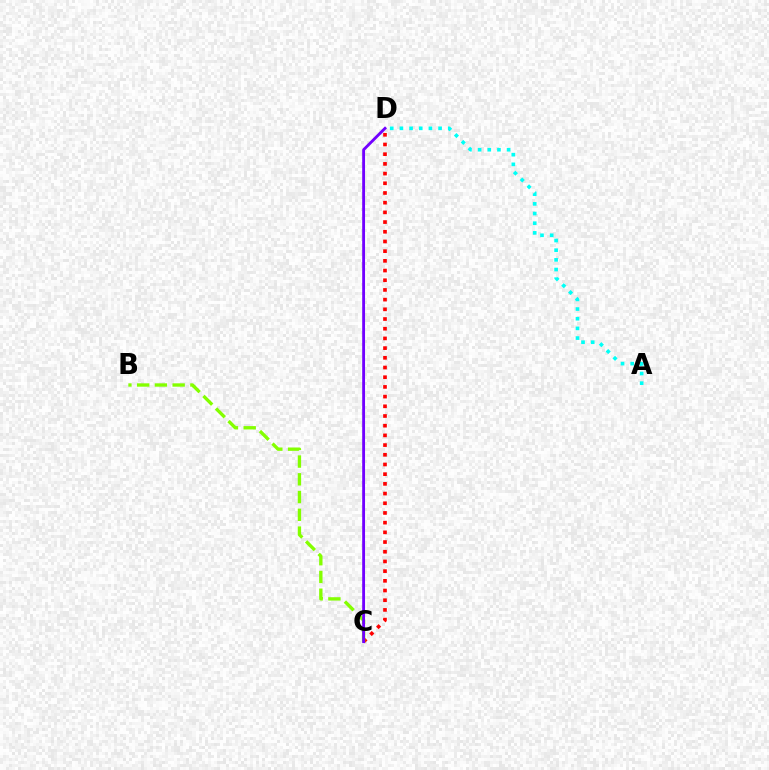{('C', 'D'): [{'color': '#ff0000', 'line_style': 'dotted', 'thickness': 2.63}, {'color': '#7200ff', 'line_style': 'solid', 'thickness': 2.05}], ('A', 'D'): [{'color': '#00fff6', 'line_style': 'dotted', 'thickness': 2.63}], ('B', 'C'): [{'color': '#84ff00', 'line_style': 'dashed', 'thickness': 2.41}]}